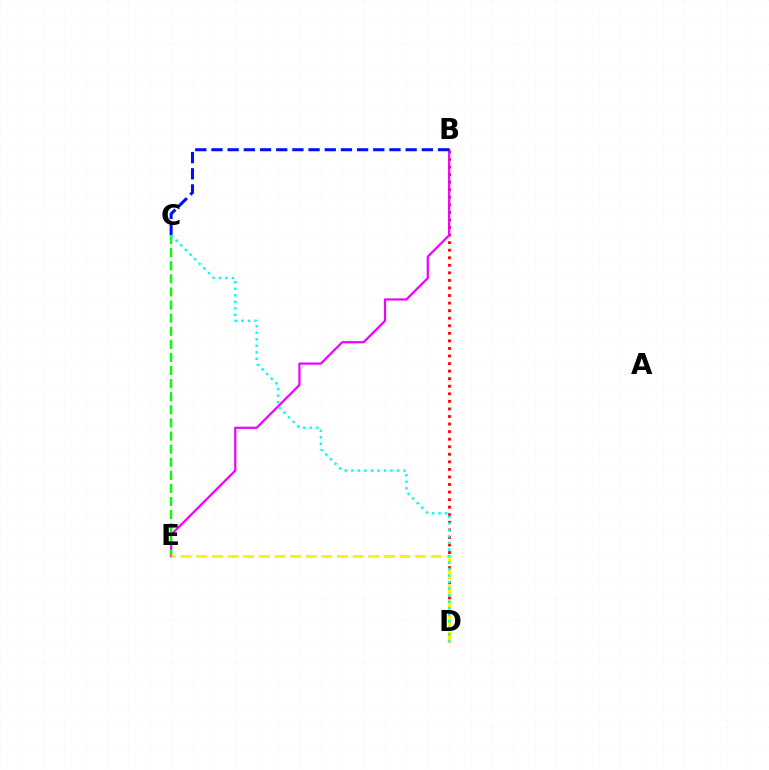{('B', 'D'): [{'color': '#ff0000', 'line_style': 'dotted', 'thickness': 2.05}], ('B', 'E'): [{'color': '#ee00ff', 'line_style': 'solid', 'thickness': 1.59}], ('B', 'C'): [{'color': '#0010ff', 'line_style': 'dashed', 'thickness': 2.2}], ('D', 'E'): [{'color': '#fcf500', 'line_style': 'dashed', 'thickness': 2.12}], ('C', 'E'): [{'color': '#08ff00', 'line_style': 'dashed', 'thickness': 1.78}], ('C', 'D'): [{'color': '#00fff6', 'line_style': 'dotted', 'thickness': 1.77}]}